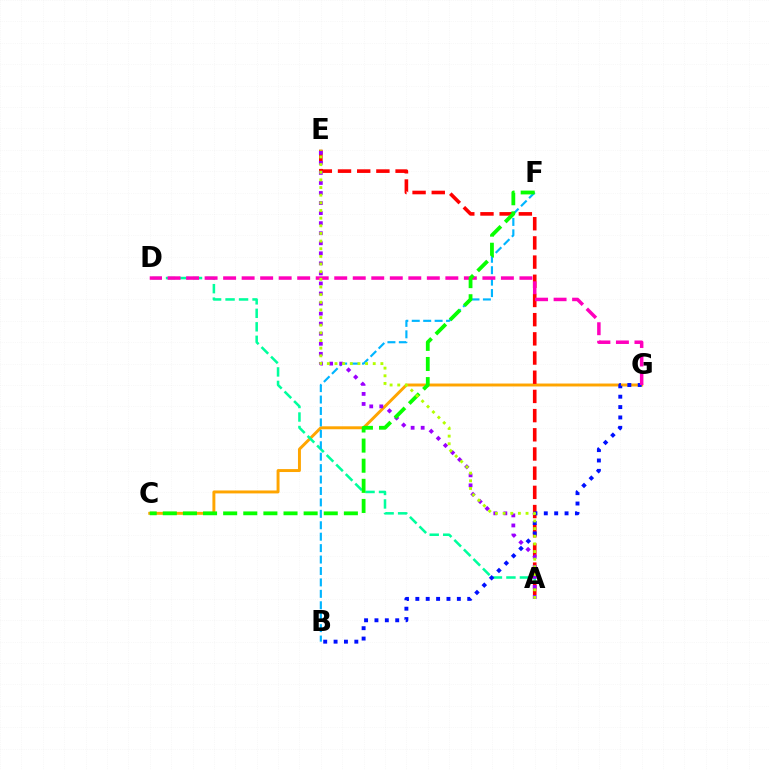{('C', 'G'): [{'color': '#ffa500', 'line_style': 'solid', 'thickness': 2.12}], ('A', 'D'): [{'color': '#00ff9d', 'line_style': 'dashed', 'thickness': 1.83}], ('B', 'F'): [{'color': '#00b5ff', 'line_style': 'dashed', 'thickness': 1.55}], ('A', 'E'): [{'color': '#ff0000', 'line_style': 'dashed', 'thickness': 2.61}, {'color': '#9b00ff', 'line_style': 'dotted', 'thickness': 2.73}, {'color': '#b3ff00', 'line_style': 'dotted', 'thickness': 2.08}], ('B', 'G'): [{'color': '#0010ff', 'line_style': 'dotted', 'thickness': 2.82}], ('D', 'G'): [{'color': '#ff00bd', 'line_style': 'dashed', 'thickness': 2.52}], ('C', 'F'): [{'color': '#08ff00', 'line_style': 'dashed', 'thickness': 2.73}]}